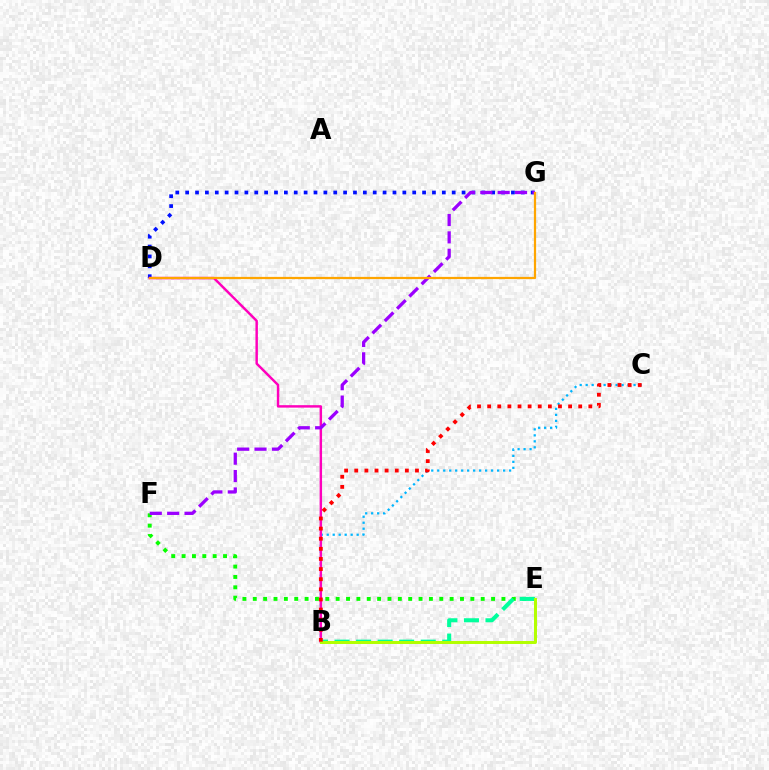{('D', 'G'): [{'color': '#0010ff', 'line_style': 'dotted', 'thickness': 2.68}, {'color': '#ffa500', 'line_style': 'solid', 'thickness': 1.6}], ('B', 'C'): [{'color': '#00b5ff', 'line_style': 'dotted', 'thickness': 1.63}, {'color': '#ff0000', 'line_style': 'dotted', 'thickness': 2.75}], ('E', 'F'): [{'color': '#08ff00', 'line_style': 'dotted', 'thickness': 2.81}], ('B', 'D'): [{'color': '#ff00bd', 'line_style': 'solid', 'thickness': 1.76}], ('F', 'G'): [{'color': '#9b00ff', 'line_style': 'dashed', 'thickness': 2.36}], ('B', 'E'): [{'color': '#00ff9d', 'line_style': 'dashed', 'thickness': 2.93}, {'color': '#b3ff00', 'line_style': 'solid', 'thickness': 2.14}]}